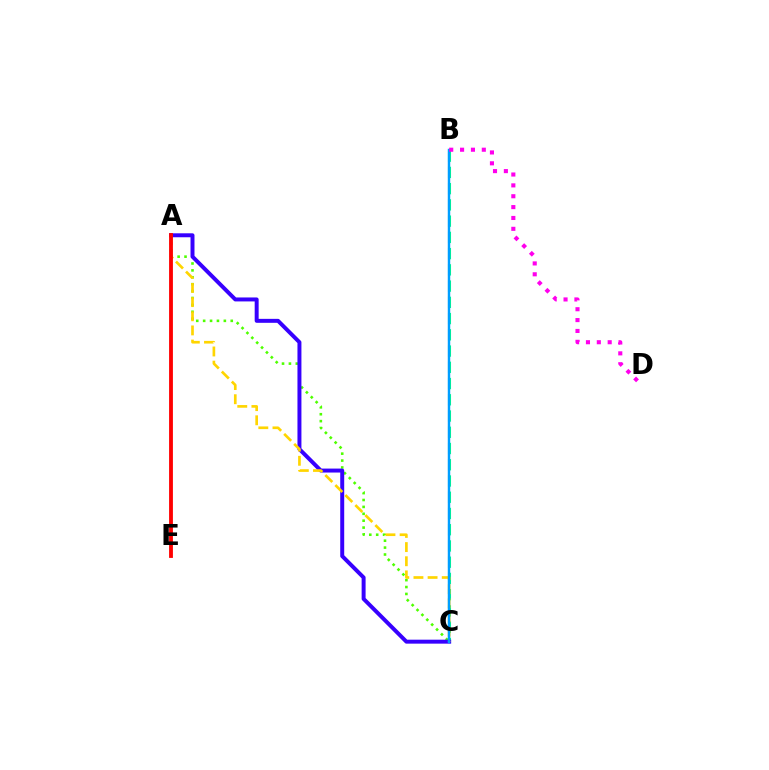{('B', 'C'): [{'color': '#00ff86', 'line_style': 'dashed', 'thickness': 2.21}, {'color': '#009eff', 'line_style': 'solid', 'thickness': 1.77}], ('A', 'C'): [{'color': '#4fff00', 'line_style': 'dotted', 'thickness': 1.87}, {'color': '#3700ff', 'line_style': 'solid', 'thickness': 2.85}, {'color': '#ffd500', 'line_style': 'dashed', 'thickness': 1.92}], ('A', 'E'): [{'color': '#ff0000', 'line_style': 'solid', 'thickness': 2.76}], ('B', 'D'): [{'color': '#ff00ed', 'line_style': 'dotted', 'thickness': 2.95}]}